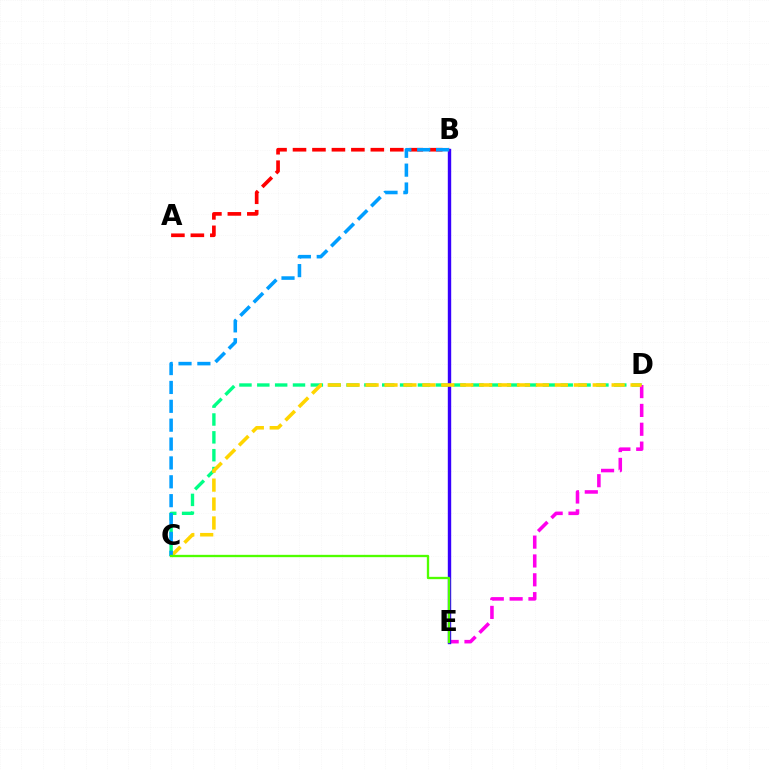{('C', 'D'): [{'color': '#00ff86', 'line_style': 'dashed', 'thickness': 2.42}, {'color': '#ffd500', 'line_style': 'dashed', 'thickness': 2.57}], ('D', 'E'): [{'color': '#ff00ed', 'line_style': 'dashed', 'thickness': 2.56}], ('B', 'E'): [{'color': '#3700ff', 'line_style': 'solid', 'thickness': 2.44}], ('A', 'B'): [{'color': '#ff0000', 'line_style': 'dashed', 'thickness': 2.64}], ('B', 'C'): [{'color': '#009eff', 'line_style': 'dashed', 'thickness': 2.56}], ('C', 'E'): [{'color': '#4fff00', 'line_style': 'solid', 'thickness': 1.67}]}